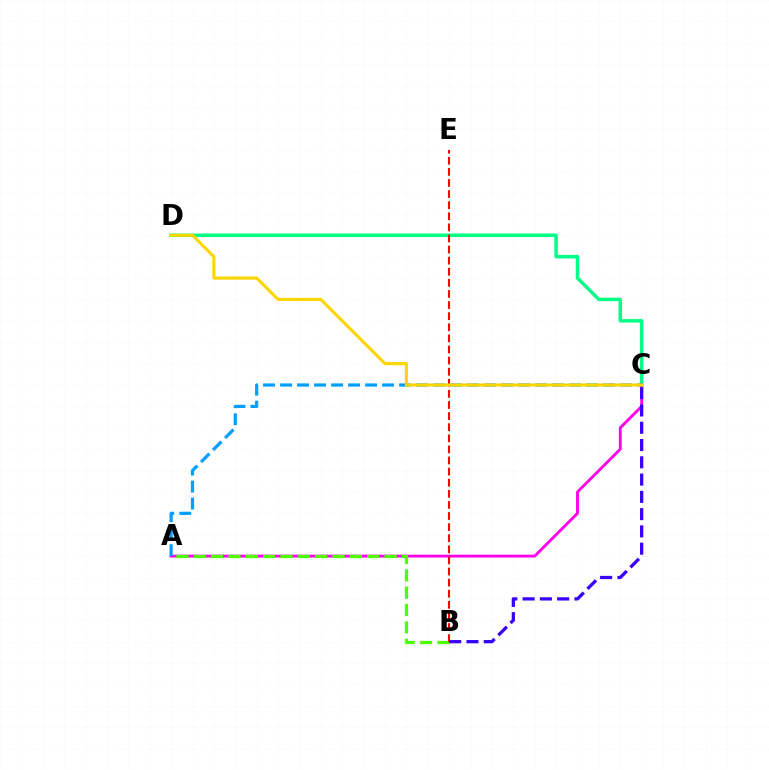{('C', 'D'): [{'color': '#00ff86', 'line_style': 'solid', 'thickness': 2.51}, {'color': '#ffd500', 'line_style': 'solid', 'thickness': 2.23}], ('A', 'C'): [{'color': '#ff00ed', 'line_style': 'solid', 'thickness': 2.07}, {'color': '#009eff', 'line_style': 'dashed', 'thickness': 2.31}], ('A', 'B'): [{'color': '#4fff00', 'line_style': 'dashed', 'thickness': 2.36}], ('B', 'E'): [{'color': '#ff0000', 'line_style': 'dashed', 'thickness': 1.51}], ('B', 'C'): [{'color': '#3700ff', 'line_style': 'dashed', 'thickness': 2.35}]}